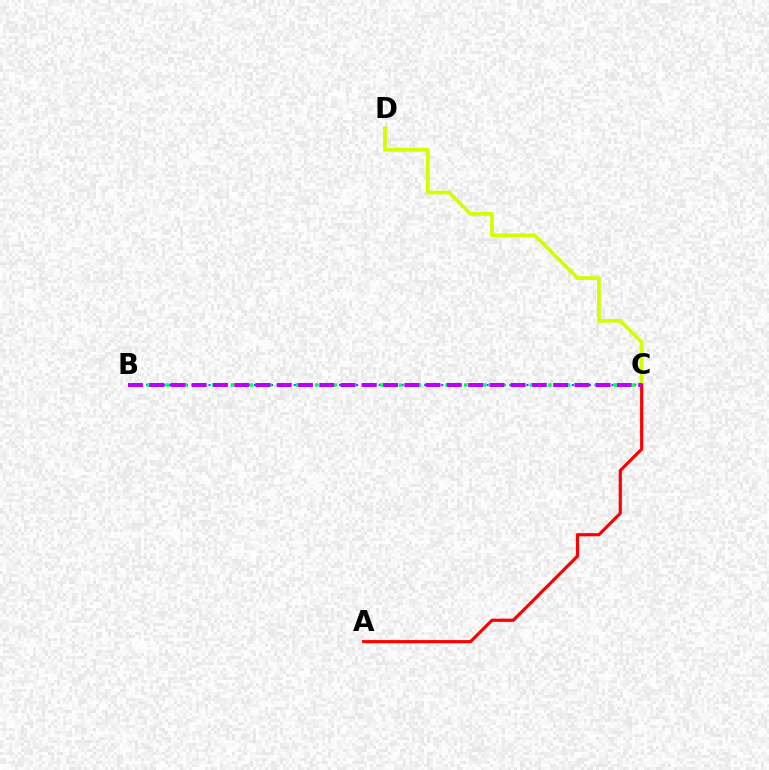{('B', 'C'): [{'color': '#0074ff', 'line_style': 'dotted', 'thickness': 1.54}, {'color': '#00ff5c', 'line_style': 'dotted', 'thickness': 2.54}, {'color': '#b900ff', 'line_style': 'dashed', 'thickness': 2.89}], ('C', 'D'): [{'color': '#d1ff00', 'line_style': 'solid', 'thickness': 2.67}], ('A', 'C'): [{'color': '#ff0000', 'line_style': 'solid', 'thickness': 2.28}]}